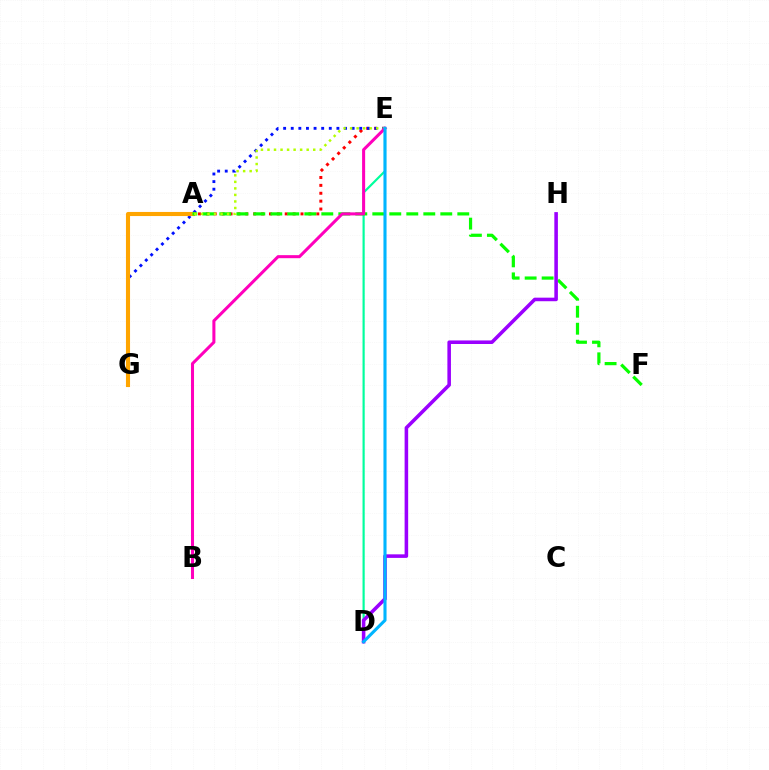{('A', 'E'): [{'color': '#ff0000', 'line_style': 'dotted', 'thickness': 2.14}, {'color': '#b3ff00', 'line_style': 'dotted', 'thickness': 1.78}], ('E', 'G'): [{'color': '#0010ff', 'line_style': 'dotted', 'thickness': 2.07}], ('D', 'E'): [{'color': '#00ff9d', 'line_style': 'solid', 'thickness': 1.57}, {'color': '#00b5ff', 'line_style': 'solid', 'thickness': 2.23}], ('A', 'G'): [{'color': '#ffa500', 'line_style': 'solid', 'thickness': 2.95}], ('A', 'F'): [{'color': '#08ff00', 'line_style': 'dashed', 'thickness': 2.31}], ('D', 'H'): [{'color': '#9b00ff', 'line_style': 'solid', 'thickness': 2.56}], ('B', 'E'): [{'color': '#ff00bd', 'line_style': 'solid', 'thickness': 2.19}]}